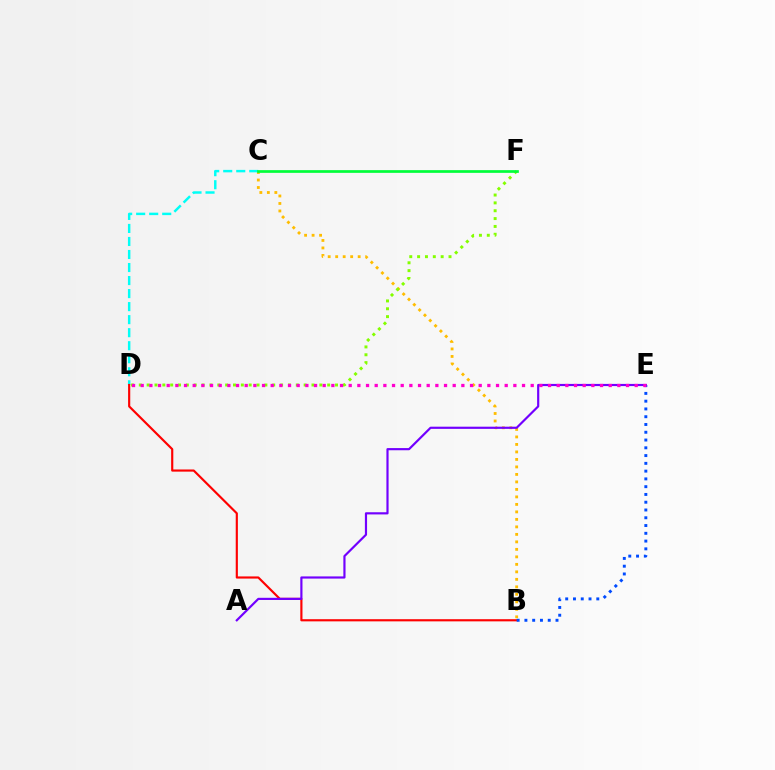{('B', 'C'): [{'color': '#ffbd00', 'line_style': 'dotted', 'thickness': 2.04}], ('C', 'D'): [{'color': '#00fff6', 'line_style': 'dashed', 'thickness': 1.77}], ('B', 'D'): [{'color': '#ff0000', 'line_style': 'solid', 'thickness': 1.55}], ('A', 'E'): [{'color': '#7200ff', 'line_style': 'solid', 'thickness': 1.57}], ('D', 'F'): [{'color': '#84ff00', 'line_style': 'dotted', 'thickness': 2.13}], ('B', 'E'): [{'color': '#004bff', 'line_style': 'dotted', 'thickness': 2.11}], ('D', 'E'): [{'color': '#ff00cf', 'line_style': 'dotted', 'thickness': 2.35}], ('C', 'F'): [{'color': '#00ff39', 'line_style': 'solid', 'thickness': 1.95}]}